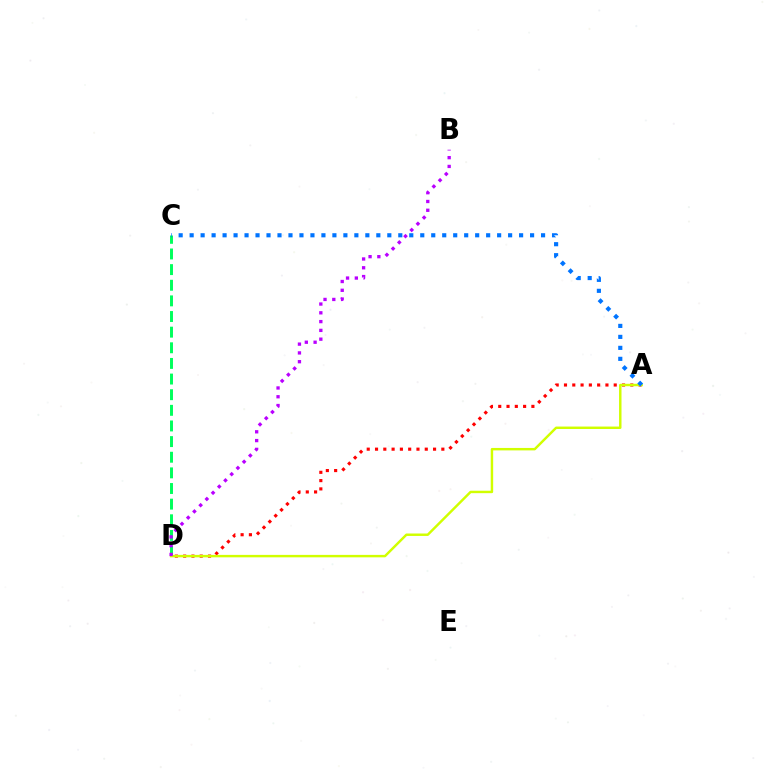{('A', 'D'): [{'color': '#ff0000', 'line_style': 'dotted', 'thickness': 2.25}, {'color': '#d1ff00', 'line_style': 'solid', 'thickness': 1.76}], ('C', 'D'): [{'color': '#00ff5c', 'line_style': 'dashed', 'thickness': 2.12}], ('A', 'C'): [{'color': '#0074ff', 'line_style': 'dotted', 'thickness': 2.98}], ('B', 'D'): [{'color': '#b900ff', 'line_style': 'dotted', 'thickness': 2.39}]}